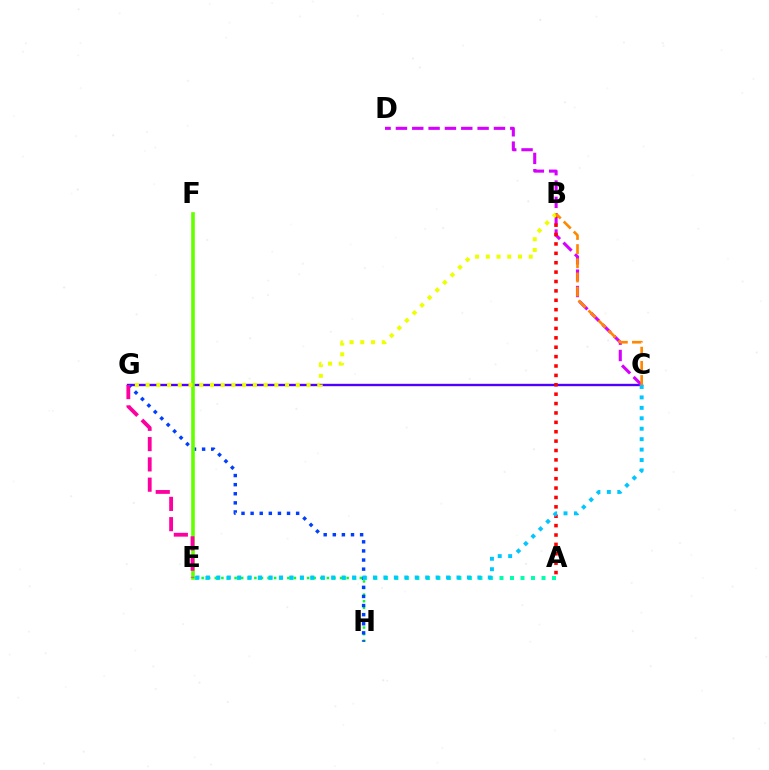{('C', 'G'): [{'color': '#4f00ff', 'line_style': 'solid', 'thickness': 1.71}], ('E', 'H'): [{'color': '#00ff27', 'line_style': 'dotted', 'thickness': 1.79}], ('G', 'H'): [{'color': '#003fff', 'line_style': 'dotted', 'thickness': 2.47}], ('E', 'F'): [{'color': '#66ff00', 'line_style': 'solid', 'thickness': 2.61}], ('A', 'E'): [{'color': '#00ffaf', 'line_style': 'dotted', 'thickness': 2.85}], ('C', 'D'): [{'color': '#d600ff', 'line_style': 'dashed', 'thickness': 2.22}], ('A', 'B'): [{'color': '#ff0000', 'line_style': 'dotted', 'thickness': 2.55}], ('B', 'G'): [{'color': '#eeff00', 'line_style': 'dotted', 'thickness': 2.91}], ('B', 'C'): [{'color': '#ff8800', 'line_style': 'dashed', 'thickness': 1.93}], ('C', 'E'): [{'color': '#00c7ff', 'line_style': 'dotted', 'thickness': 2.84}], ('E', 'G'): [{'color': '#ff00a0', 'line_style': 'dashed', 'thickness': 2.76}]}